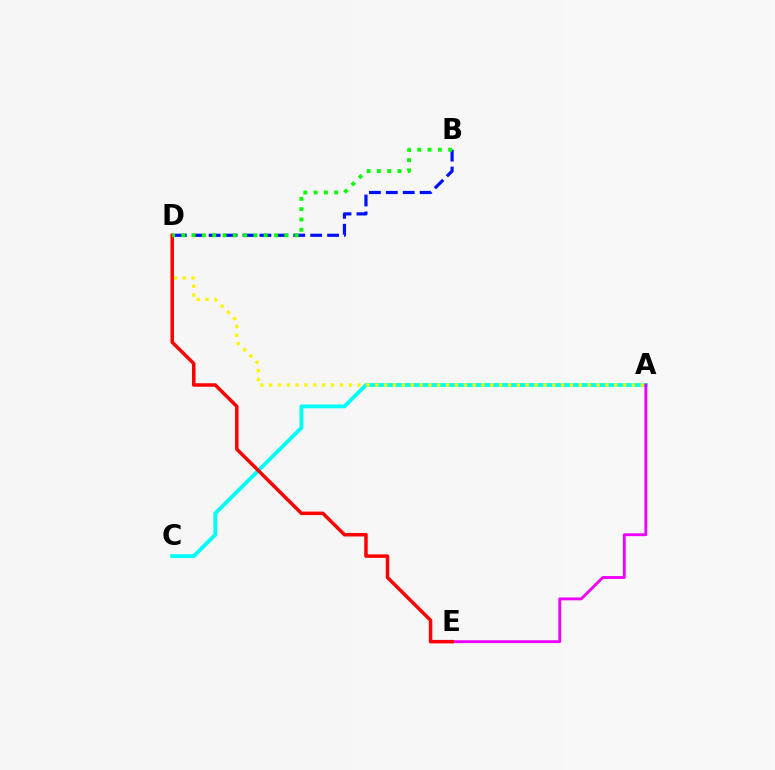{('B', 'D'): [{'color': '#0010ff', 'line_style': 'dashed', 'thickness': 2.3}, {'color': '#08ff00', 'line_style': 'dotted', 'thickness': 2.8}], ('A', 'C'): [{'color': '#00fff6', 'line_style': 'solid', 'thickness': 2.77}], ('A', 'D'): [{'color': '#fcf500', 'line_style': 'dotted', 'thickness': 2.4}], ('A', 'E'): [{'color': '#ee00ff', 'line_style': 'solid', 'thickness': 2.06}], ('D', 'E'): [{'color': '#ff0000', 'line_style': 'solid', 'thickness': 2.51}]}